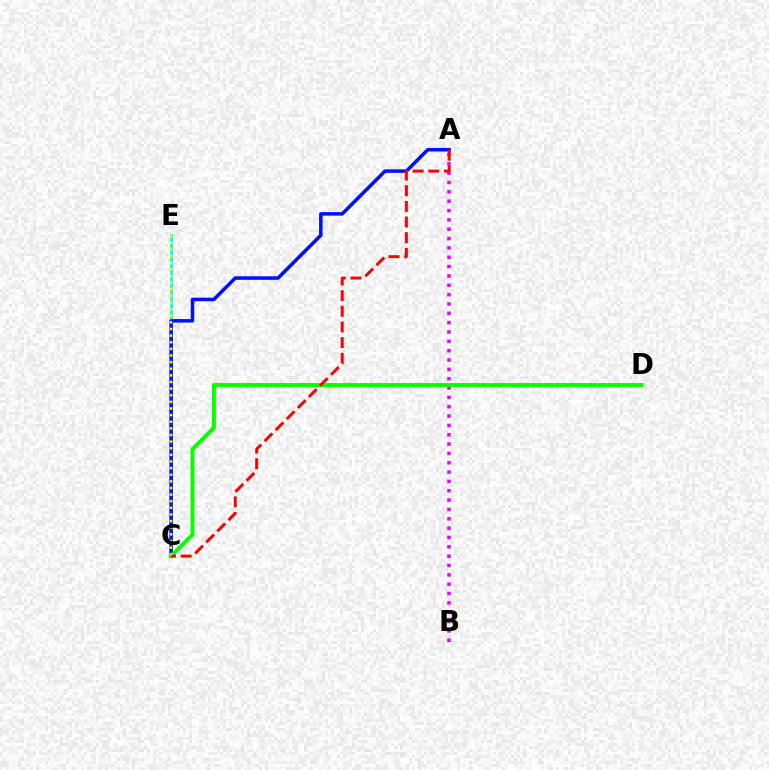{('C', 'E'): [{'color': '#00fff6', 'line_style': 'solid', 'thickness': 1.98}, {'color': '#fcf500', 'line_style': 'dotted', 'thickness': 1.8}], ('A', 'B'): [{'color': '#ee00ff', 'line_style': 'dotted', 'thickness': 2.54}], ('A', 'C'): [{'color': '#0010ff', 'line_style': 'solid', 'thickness': 2.54}, {'color': '#ff0000', 'line_style': 'dashed', 'thickness': 2.13}], ('C', 'D'): [{'color': '#08ff00', 'line_style': 'solid', 'thickness': 2.82}]}